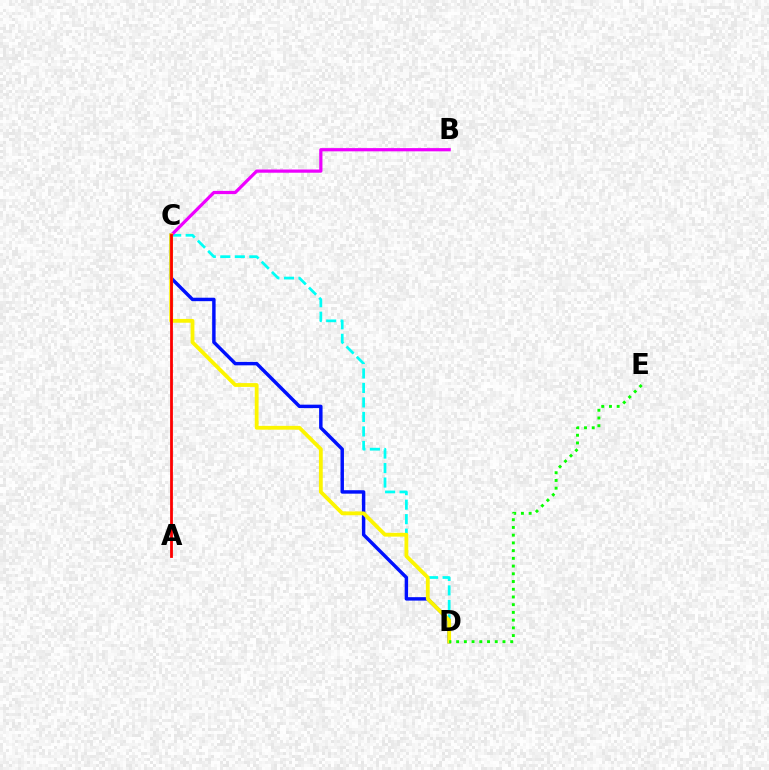{('C', 'D'): [{'color': '#00fff6', 'line_style': 'dashed', 'thickness': 1.97}, {'color': '#0010ff', 'line_style': 'solid', 'thickness': 2.48}, {'color': '#fcf500', 'line_style': 'solid', 'thickness': 2.74}], ('B', 'C'): [{'color': '#ee00ff', 'line_style': 'solid', 'thickness': 2.32}], ('D', 'E'): [{'color': '#08ff00', 'line_style': 'dotted', 'thickness': 2.1}], ('A', 'C'): [{'color': '#ff0000', 'line_style': 'solid', 'thickness': 2.01}]}